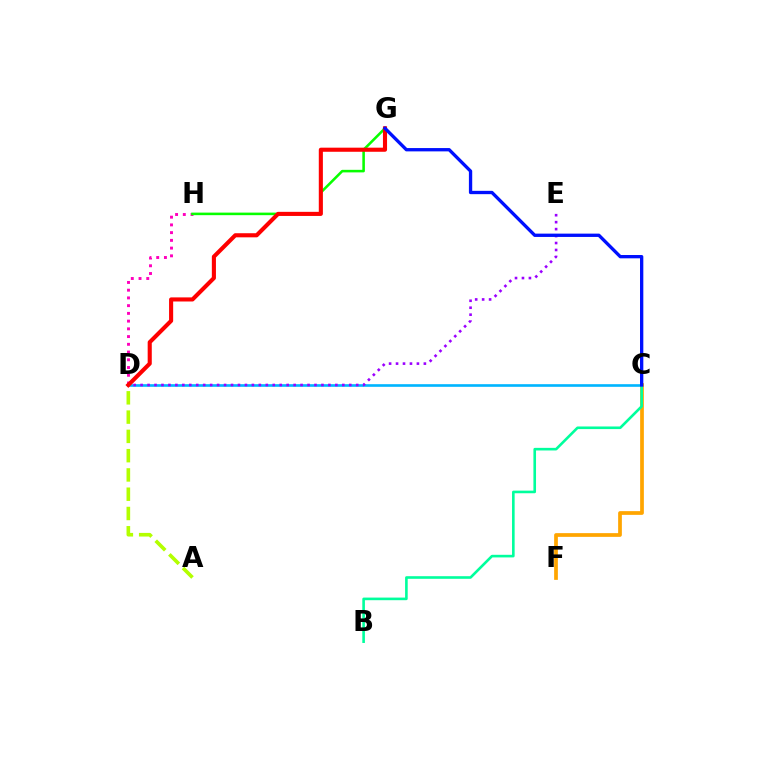{('D', 'H'): [{'color': '#ff00bd', 'line_style': 'dotted', 'thickness': 2.1}], ('C', 'D'): [{'color': '#00b5ff', 'line_style': 'solid', 'thickness': 1.9}], ('G', 'H'): [{'color': '#08ff00', 'line_style': 'solid', 'thickness': 1.84}], ('D', 'E'): [{'color': '#9b00ff', 'line_style': 'dotted', 'thickness': 1.89}], ('C', 'F'): [{'color': '#ffa500', 'line_style': 'solid', 'thickness': 2.69}], ('B', 'C'): [{'color': '#00ff9d', 'line_style': 'solid', 'thickness': 1.88}], ('A', 'D'): [{'color': '#b3ff00', 'line_style': 'dashed', 'thickness': 2.62}], ('D', 'G'): [{'color': '#ff0000', 'line_style': 'solid', 'thickness': 2.95}], ('C', 'G'): [{'color': '#0010ff', 'line_style': 'solid', 'thickness': 2.39}]}